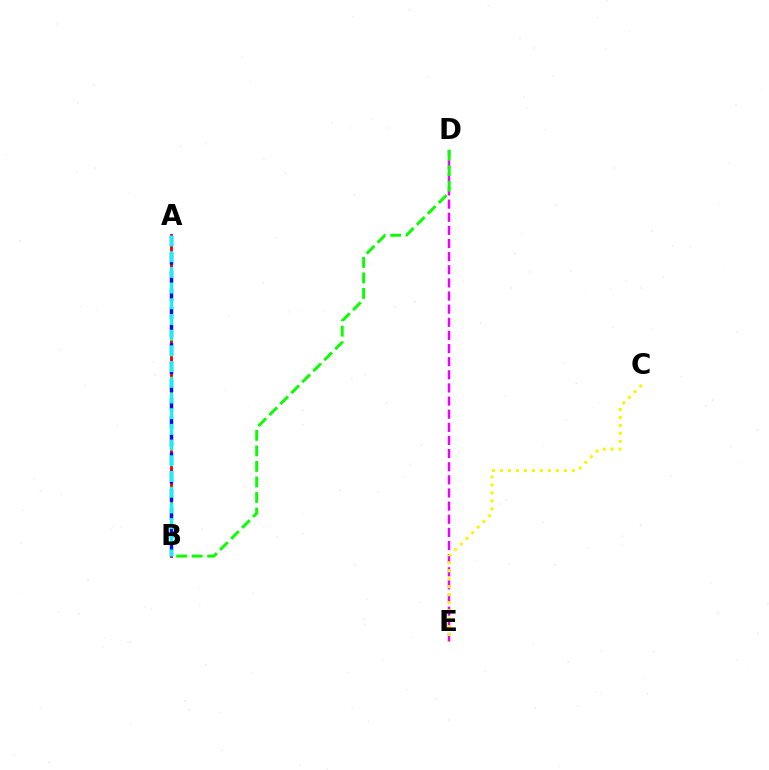{('D', 'E'): [{'color': '#ee00ff', 'line_style': 'dashed', 'thickness': 1.78}], ('A', 'B'): [{'color': '#ff0000', 'line_style': 'solid', 'thickness': 2.07}, {'color': '#0010ff', 'line_style': 'dashed', 'thickness': 2.48}, {'color': '#00fff6', 'line_style': 'dashed', 'thickness': 2.13}], ('C', 'E'): [{'color': '#fcf500', 'line_style': 'dotted', 'thickness': 2.16}], ('B', 'D'): [{'color': '#08ff00', 'line_style': 'dashed', 'thickness': 2.11}]}